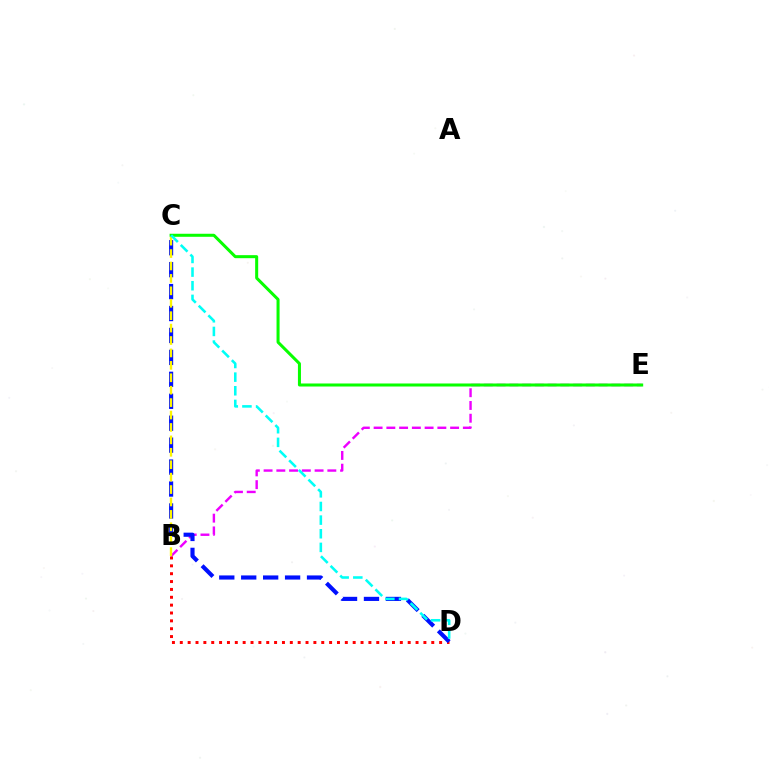{('B', 'E'): [{'color': '#ee00ff', 'line_style': 'dashed', 'thickness': 1.73}], ('B', 'D'): [{'color': '#ff0000', 'line_style': 'dotted', 'thickness': 2.14}], ('C', 'E'): [{'color': '#08ff00', 'line_style': 'solid', 'thickness': 2.18}], ('C', 'D'): [{'color': '#0010ff', 'line_style': 'dashed', 'thickness': 2.98}, {'color': '#00fff6', 'line_style': 'dashed', 'thickness': 1.85}], ('B', 'C'): [{'color': '#fcf500', 'line_style': 'dashed', 'thickness': 1.69}]}